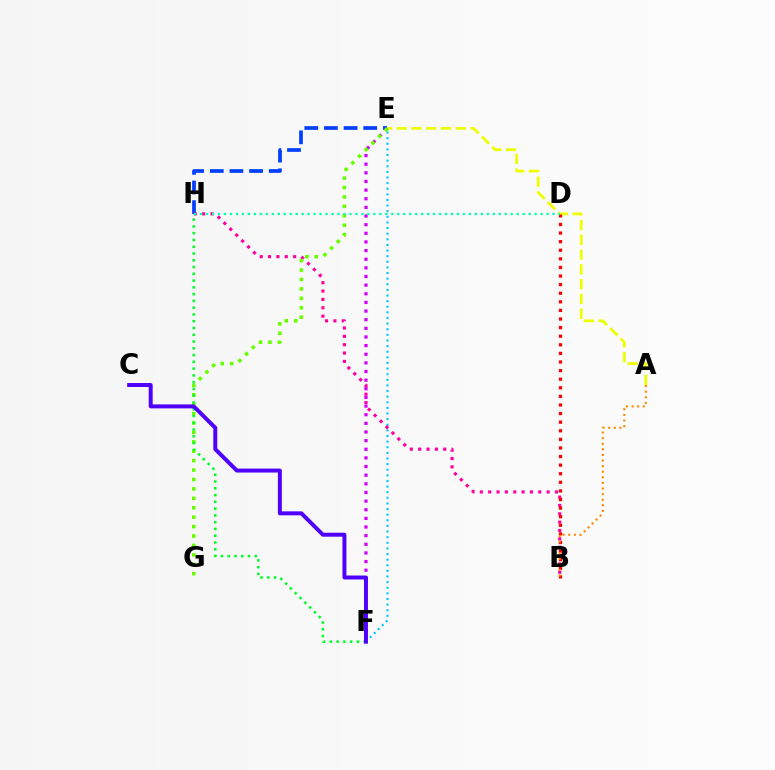{('E', 'F'): [{'color': '#d600ff', 'line_style': 'dotted', 'thickness': 2.35}, {'color': '#00c7ff', 'line_style': 'dotted', 'thickness': 1.53}], ('E', 'H'): [{'color': '#003fff', 'line_style': 'dashed', 'thickness': 2.67}], ('A', 'E'): [{'color': '#eeff00', 'line_style': 'dashed', 'thickness': 2.01}], ('B', 'H'): [{'color': '#ff00a0', 'line_style': 'dotted', 'thickness': 2.27}], ('B', 'D'): [{'color': '#ff0000', 'line_style': 'dotted', 'thickness': 2.34}], ('E', 'G'): [{'color': '#66ff00', 'line_style': 'dotted', 'thickness': 2.56}], ('A', 'B'): [{'color': '#ff8800', 'line_style': 'dotted', 'thickness': 1.52}], ('F', 'H'): [{'color': '#00ff27', 'line_style': 'dotted', 'thickness': 1.84}], ('C', 'F'): [{'color': '#4f00ff', 'line_style': 'solid', 'thickness': 2.85}], ('D', 'H'): [{'color': '#00ffaf', 'line_style': 'dotted', 'thickness': 1.62}]}